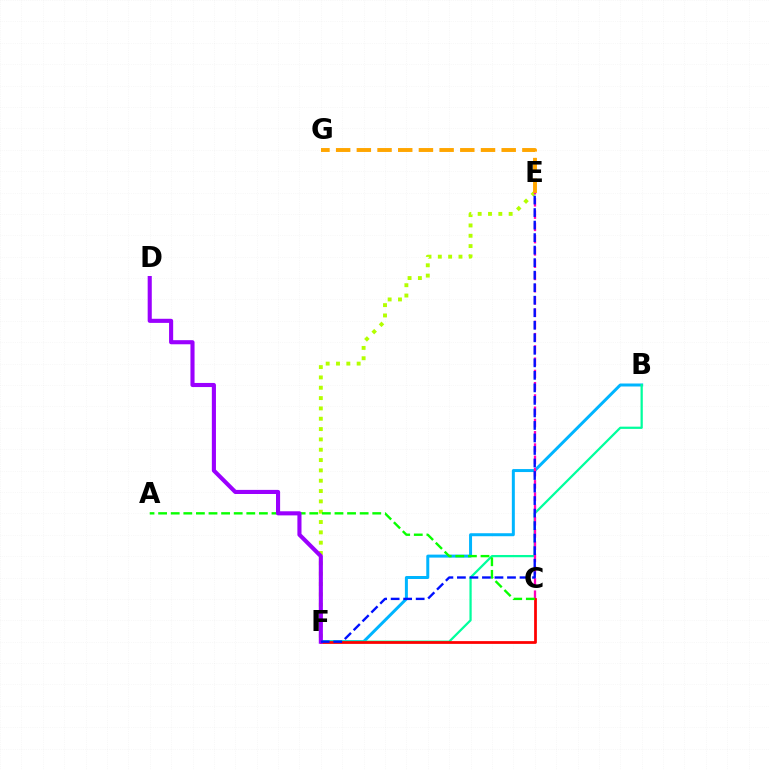{('B', 'F'): [{'color': '#00b5ff', 'line_style': 'solid', 'thickness': 2.15}, {'color': '#00ff9d', 'line_style': 'solid', 'thickness': 1.62}], ('E', 'F'): [{'color': '#b3ff00', 'line_style': 'dotted', 'thickness': 2.81}, {'color': '#0010ff', 'line_style': 'dashed', 'thickness': 1.7}], ('C', 'E'): [{'color': '#ff00bd', 'line_style': 'dashed', 'thickness': 1.67}], ('C', 'F'): [{'color': '#ff0000', 'line_style': 'solid', 'thickness': 1.99}], ('A', 'C'): [{'color': '#08ff00', 'line_style': 'dashed', 'thickness': 1.71}], ('D', 'F'): [{'color': '#9b00ff', 'line_style': 'solid', 'thickness': 2.96}], ('E', 'G'): [{'color': '#ffa500', 'line_style': 'dashed', 'thickness': 2.81}]}